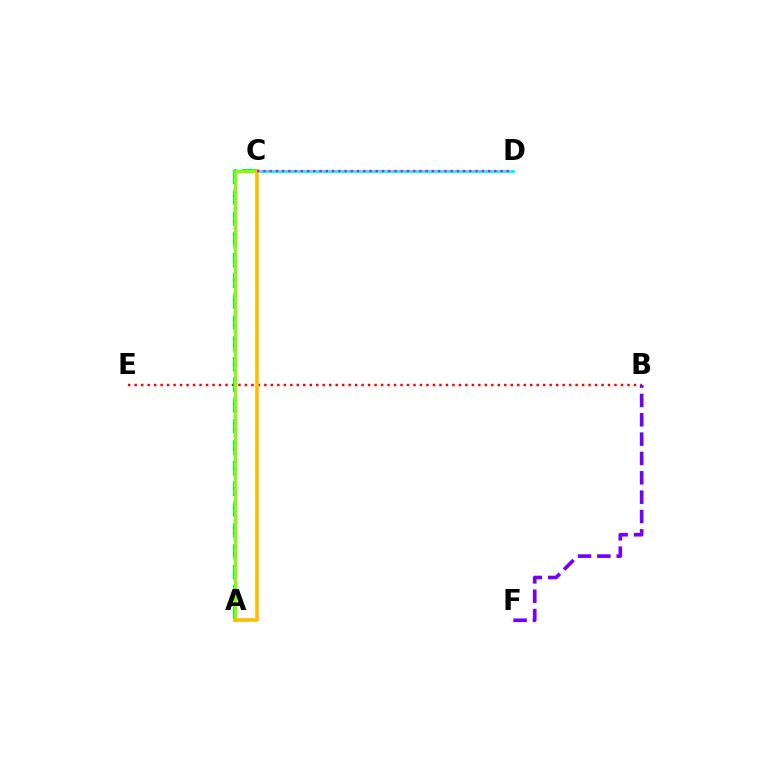{('B', 'E'): [{'color': '#ff0000', 'line_style': 'dotted', 'thickness': 1.76}], ('A', 'C'): [{'color': '#00ff39', 'line_style': 'dashed', 'thickness': 2.82}, {'color': '#004bff', 'line_style': 'dotted', 'thickness': 1.77}, {'color': '#84ff00', 'line_style': 'solid', 'thickness': 2.15}, {'color': '#ffbd00', 'line_style': 'solid', 'thickness': 2.6}], ('C', 'D'): [{'color': '#00fff6', 'line_style': 'solid', 'thickness': 2.12}, {'color': '#ff00cf', 'line_style': 'dotted', 'thickness': 1.7}], ('B', 'F'): [{'color': '#7200ff', 'line_style': 'dashed', 'thickness': 2.63}]}